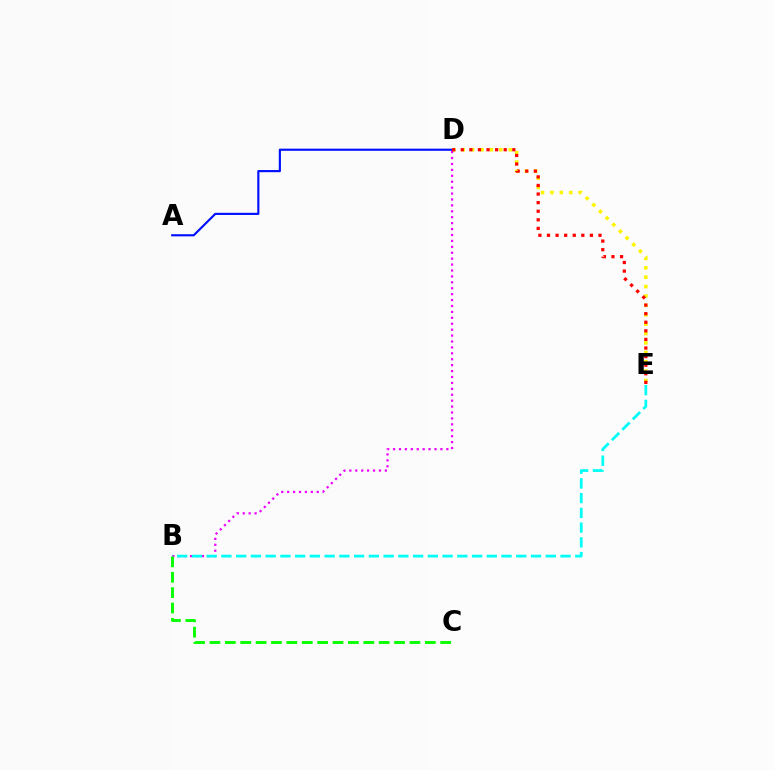{('A', 'D'): [{'color': '#0010ff', 'line_style': 'solid', 'thickness': 1.55}], ('D', 'E'): [{'color': '#fcf500', 'line_style': 'dotted', 'thickness': 2.55}, {'color': '#ff0000', 'line_style': 'dotted', 'thickness': 2.33}], ('B', 'D'): [{'color': '#ee00ff', 'line_style': 'dotted', 'thickness': 1.61}], ('B', 'E'): [{'color': '#00fff6', 'line_style': 'dashed', 'thickness': 2.0}], ('B', 'C'): [{'color': '#08ff00', 'line_style': 'dashed', 'thickness': 2.09}]}